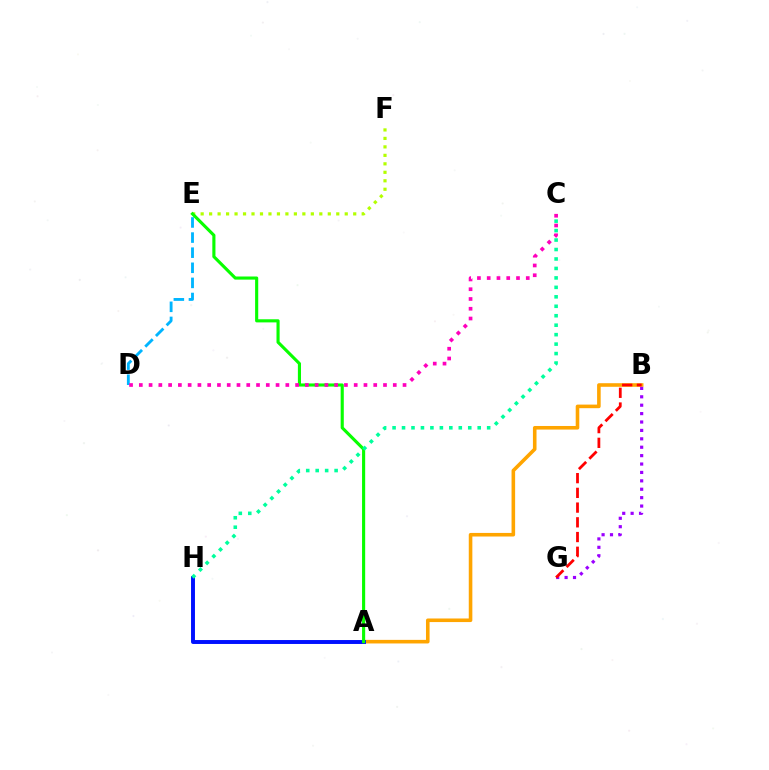{('A', 'B'): [{'color': '#ffa500', 'line_style': 'solid', 'thickness': 2.58}], ('A', 'H'): [{'color': '#0010ff', 'line_style': 'solid', 'thickness': 2.83}], ('E', 'F'): [{'color': '#b3ff00', 'line_style': 'dotted', 'thickness': 2.3}], ('D', 'E'): [{'color': '#00b5ff', 'line_style': 'dashed', 'thickness': 2.05}], ('B', 'G'): [{'color': '#9b00ff', 'line_style': 'dotted', 'thickness': 2.28}, {'color': '#ff0000', 'line_style': 'dashed', 'thickness': 2.0}], ('A', 'E'): [{'color': '#08ff00', 'line_style': 'solid', 'thickness': 2.25}], ('C', 'D'): [{'color': '#ff00bd', 'line_style': 'dotted', 'thickness': 2.65}], ('C', 'H'): [{'color': '#00ff9d', 'line_style': 'dotted', 'thickness': 2.57}]}